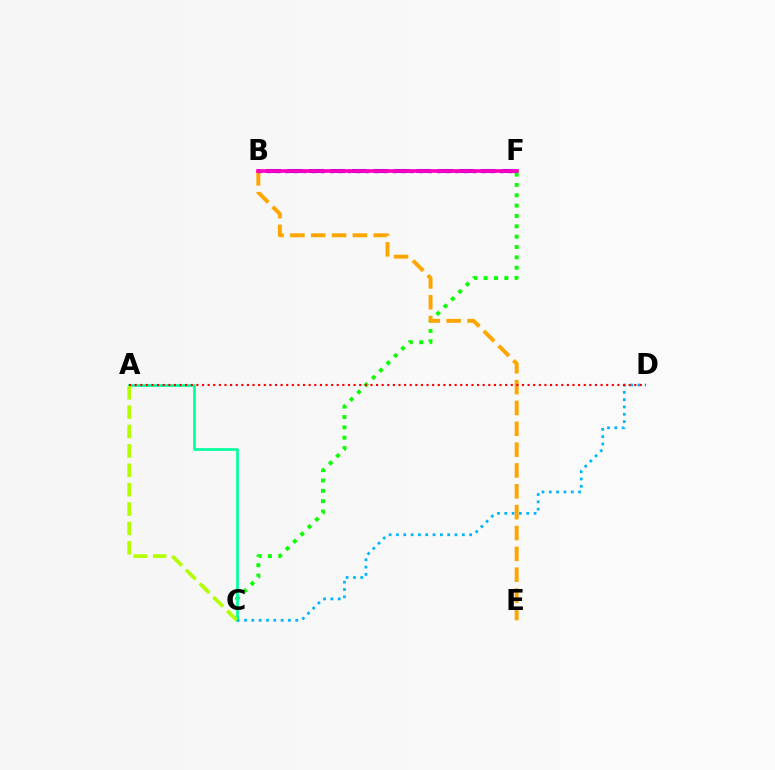{('B', 'F'): [{'color': '#0010ff', 'line_style': 'dashed', 'thickness': 2.91}, {'color': '#9b00ff', 'line_style': 'dotted', 'thickness': 2.43}, {'color': '#ff00bd', 'line_style': 'solid', 'thickness': 2.66}], ('C', 'F'): [{'color': '#08ff00', 'line_style': 'dotted', 'thickness': 2.81}], ('A', 'C'): [{'color': '#00ff9d', 'line_style': 'solid', 'thickness': 1.93}, {'color': '#b3ff00', 'line_style': 'dashed', 'thickness': 2.63}], ('C', 'D'): [{'color': '#00b5ff', 'line_style': 'dotted', 'thickness': 1.99}], ('B', 'E'): [{'color': '#ffa500', 'line_style': 'dashed', 'thickness': 2.83}], ('A', 'D'): [{'color': '#ff0000', 'line_style': 'dotted', 'thickness': 1.53}]}